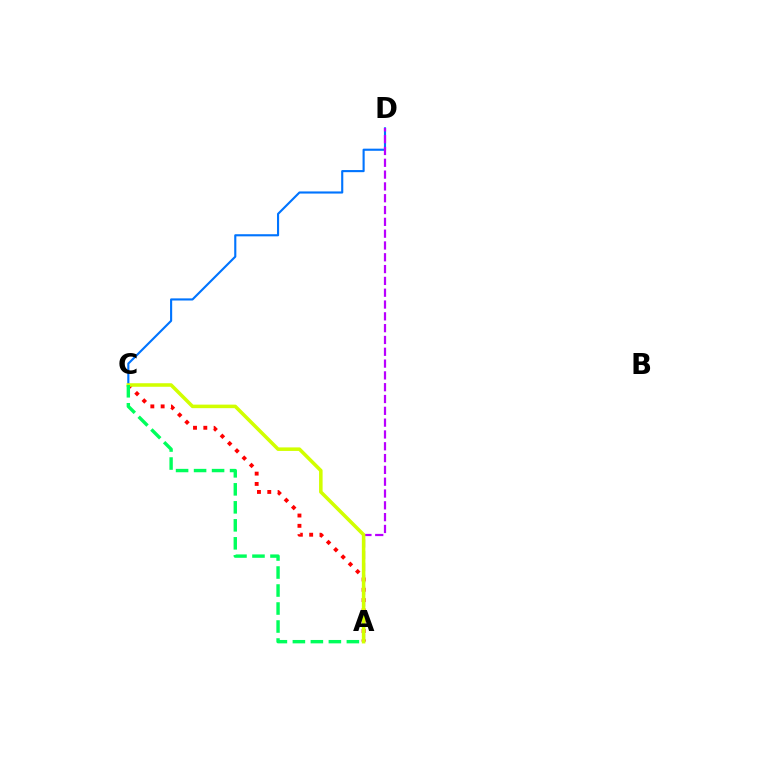{('C', 'D'): [{'color': '#0074ff', 'line_style': 'solid', 'thickness': 1.53}], ('A', 'D'): [{'color': '#b900ff', 'line_style': 'dashed', 'thickness': 1.6}], ('A', 'C'): [{'color': '#ff0000', 'line_style': 'dotted', 'thickness': 2.8}, {'color': '#d1ff00', 'line_style': 'solid', 'thickness': 2.55}, {'color': '#00ff5c', 'line_style': 'dashed', 'thickness': 2.44}]}